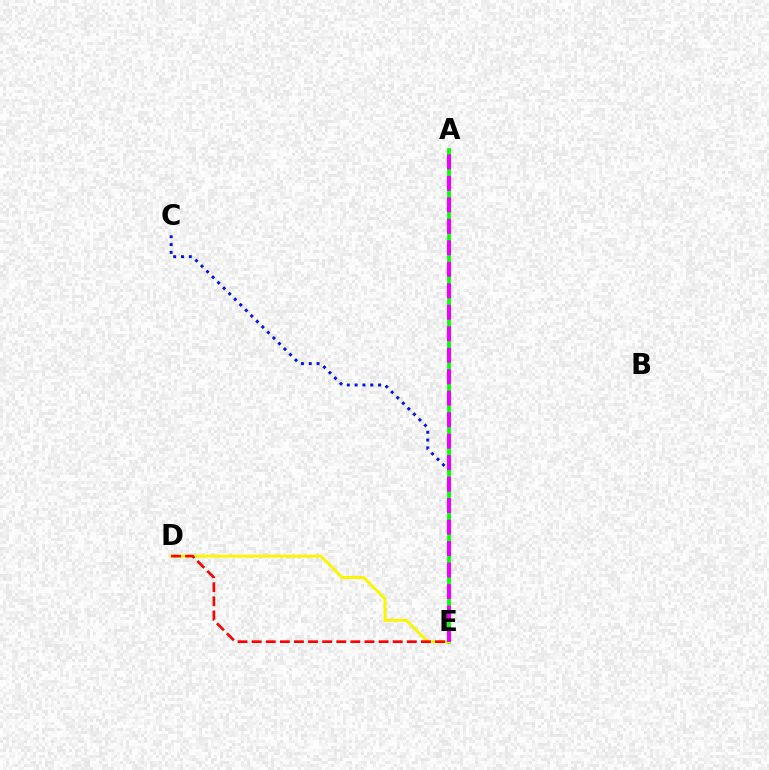{('A', 'E'): [{'color': '#00fff6', 'line_style': 'dotted', 'thickness': 1.83}, {'color': '#08ff00', 'line_style': 'solid', 'thickness': 2.73}, {'color': '#ee00ff', 'line_style': 'dashed', 'thickness': 2.92}], ('C', 'E'): [{'color': '#0010ff', 'line_style': 'dotted', 'thickness': 2.12}], ('D', 'E'): [{'color': '#fcf500', 'line_style': 'solid', 'thickness': 2.11}, {'color': '#ff0000', 'line_style': 'dashed', 'thickness': 1.92}]}